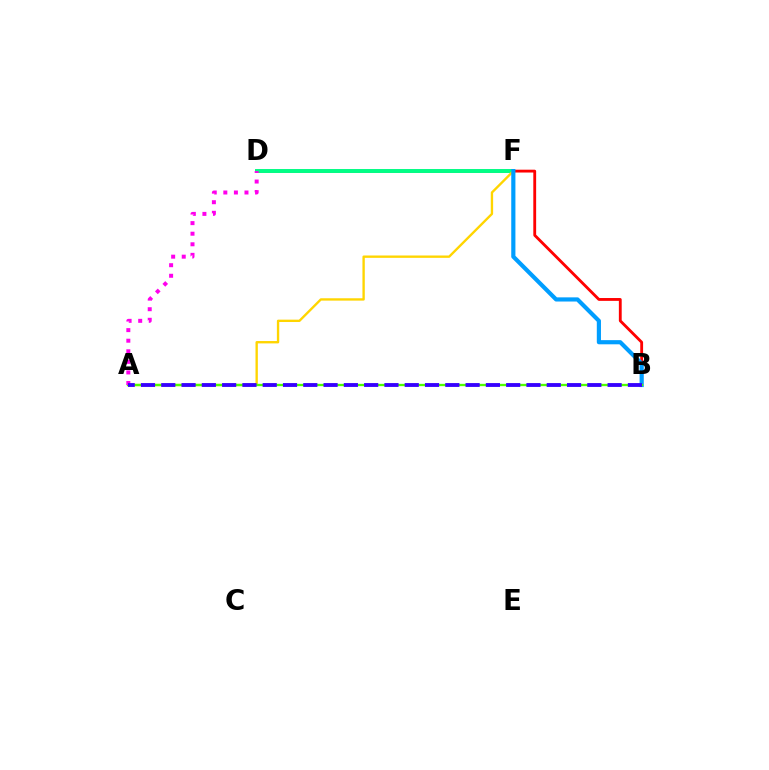{('B', 'D'): [{'color': '#ff0000', 'line_style': 'solid', 'thickness': 2.04}], ('D', 'F'): [{'color': '#00ff86', 'line_style': 'solid', 'thickness': 2.83}], ('A', 'F'): [{'color': '#ffd500', 'line_style': 'solid', 'thickness': 1.7}], ('B', 'F'): [{'color': '#009eff', 'line_style': 'solid', 'thickness': 3.0}], ('A', 'B'): [{'color': '#4fff00', 'line_style': 'solid', 'thickness': 1.67}, {'color': '#3700ff', 'line_style': 'dashed', 'thickness': 2.76}], ('A', 'D'): [{'color': '#ff00ed', 'line_style': 'dotted', 'thickness': 2.87}]}